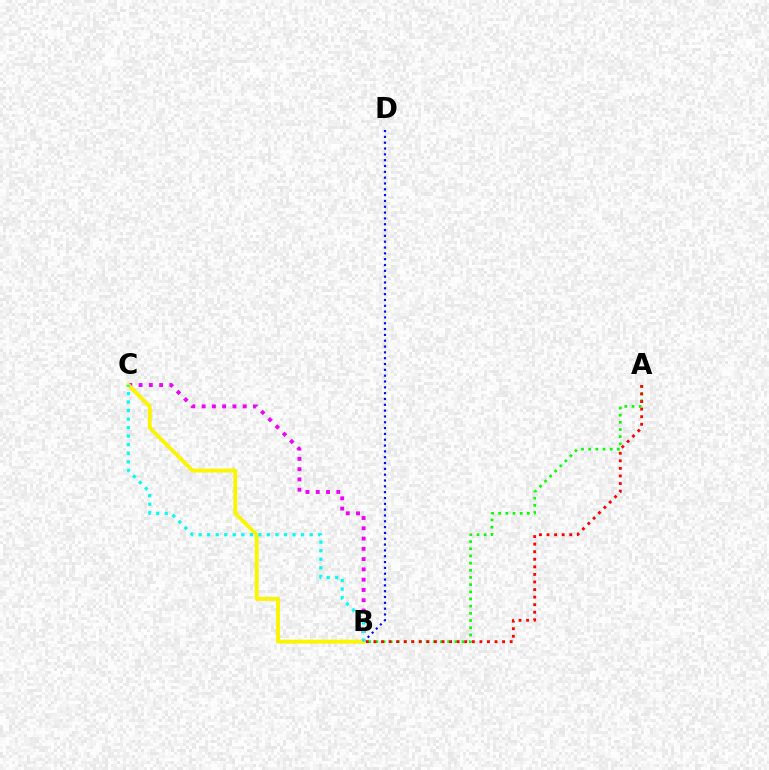{('A', 'B'): [{'color': '#08ff00', 'line_style': 'dotted', 'thickness': 1.95}, {'color': '#ff0000', 'line_style': 'dotted', 'thickness': 2.06}], ('B', 'D'): [{'color': '#0010ff', 'line_style': 'dotted', 'thickness': 1.58}], ('B', 'C'): [{'color': '#ee00ff', 'line_style': 'dotted', 'thickness': 2.79}, {'color': '#fcf500', 'line_style': 'solid', 'thickness': 2.8}, {'color': '#00fff6', 'line_style': 'dotted', 'thickness': 2.32}]}